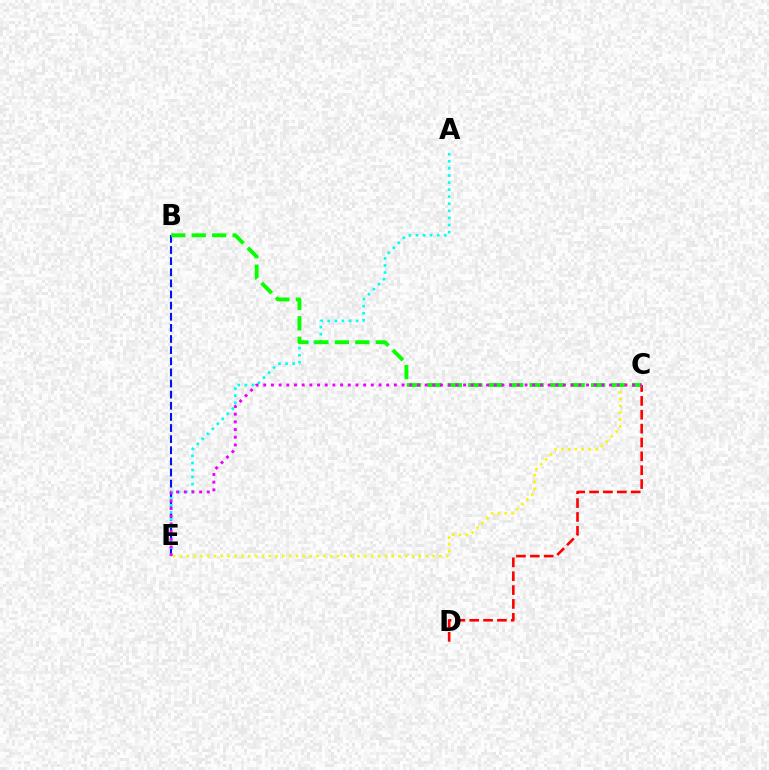{('B', 'E'): [{'color': '#0010ff', 'line_style': 'dashed', 'thickness': 1.51}], ('A', 'E'): [{'color': '#00fff6', 'line_style': 'dotted', 'thickness': 1.92}], ('C', 'E'): [{'color': '#fcf500', 'line_style': 'dotted', 'thickness': 1.86}, {'color': '#ee00ff', 'line_style': 'dotted', 'thickness': 2.09}], ('C', 'D'): [{'color': '#ff0000', 'line_style': 'dashed', 'thickness': 1.88}], ('B', 'C'): [{'color': '#08ff00', 'line_style': 'dashed', 'thickness': 2.78}]}